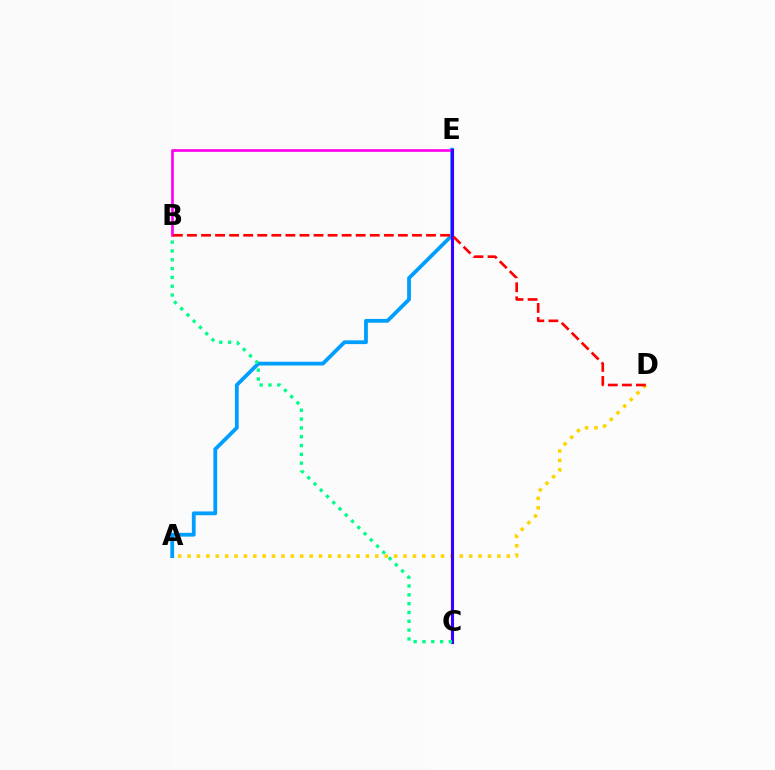{('A', 'D'): [{'color': '#ffd500', 'line_style': 'dotted', 'thickness': 2.55}], ('A', 'E'): [{'color': '#009eff', 'line_style': 'solid', 'thickness': 2.73}], ('B', 'E'): [{'color': '#ff00ed', 'line_style': 'solid', 'thickness': 1.93}], ('C', 'E'): [{'color': '#4fff00', 'line_style': 'solid', 'thickness': 1.85}, {'color': '#3700ff', 'line_style': 'solid', 'thickness': 2.24}], ('B', 'C'): [{'color': '#00ff86', 'line_style': 'dotted', 'thickness': 2.4}], ('B', 'D'): [{'color': '#ff0000', 'line_style': 'dashed', 'thickness': 1.91}]}